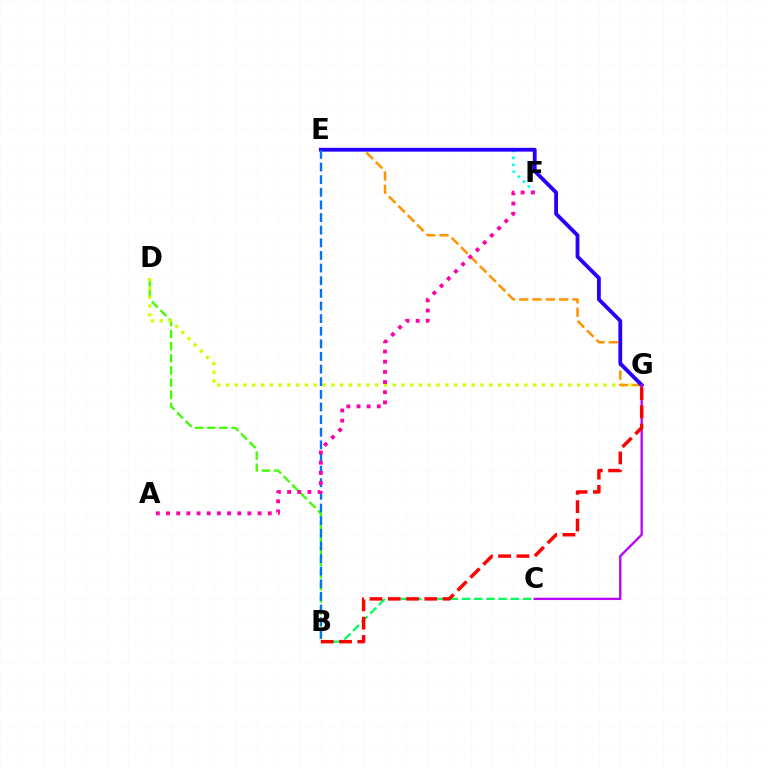{('B', 'C'): [{'color': '#00ff5c', 'line_style': 'dashed', 'thickness': 1.66}], ('E', 'F'): [{'color': '#00fff6', 'line_style': 'dotted', 'thickness': 1.91}], ('B', 'D'): [{'color': '#3dff00', 'line_style': 'dashed', 'thickness': 1.65}], ('D', 'G'): [{'color': '#d1ff00', 'line_style': 'dotted', 'thickness': 2.38}], ('E', 'G'): [{'color': '#ff9400', 'line_style': 'dashed', 'thickness': 1.81}, {'color': '#2500ff', 'line_style': 'solid', 'thickness': 2.75}], ('C', 'G'): [{'color': '#b900ff', 'line_style': 'solid', 'thickness': 1.66}], ('B', 'G'): [{'color': '#ff0000', 'line_style': 'dashed', 'thickness': 2.49}], ('B', 'E'): [{'color': '#0074ff', 'line_style': 'dashed', 'thickness': 1.72}], ('A', 'F'): [{'color': '#ff00ac', 'line_style': 'dotted', 'thickness': 2.76}]}